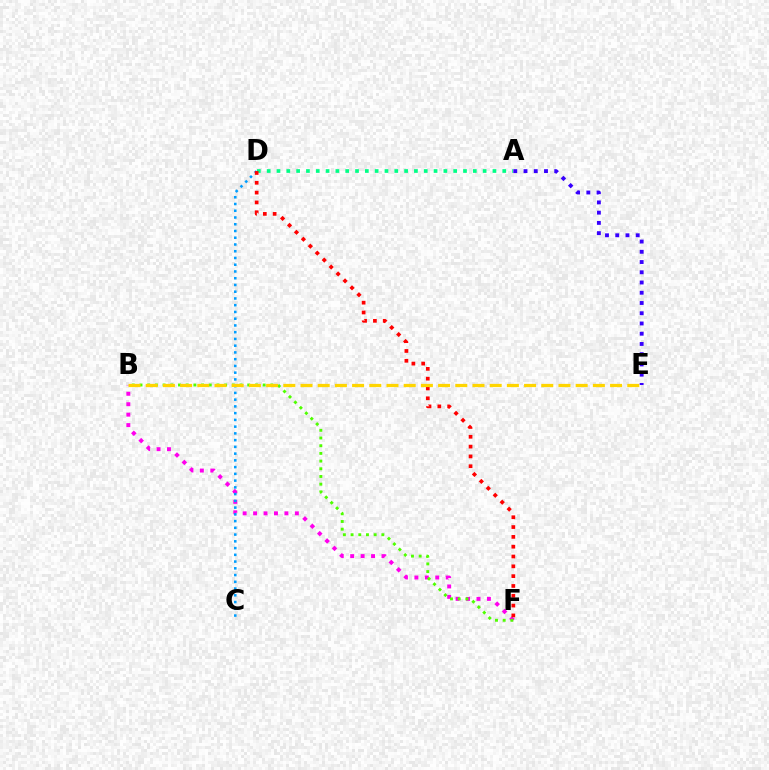{('B', 'F'): [{'color': '#ff00ed', 'line_style': 'dotted', 'thickness': 2.84}, {'color': '#4fff00', 'line_style': 'dotted', 'thickness': 2.09}], ('C', 'D'): [{'color': '#009eff', 'line_style': 'dotted', 'thickness': 1.83}], ('A', 'D'): [{'color': '#00ff86', 'line_style': 'dotted', 'thickness': 2.67}], ('D', 'F'): [{'color': '#ff0000', 'line_style': 'dotted', 'thickness': 2.67}], ('B', 'E'): [{'color': '#ffd500', 'line_style': 'dashed', 'thickness': 2.34}], ('A', 'E'): [{'color': '#3700ff', 'line_style': 'dotted', 'thickness': 2.78}]}